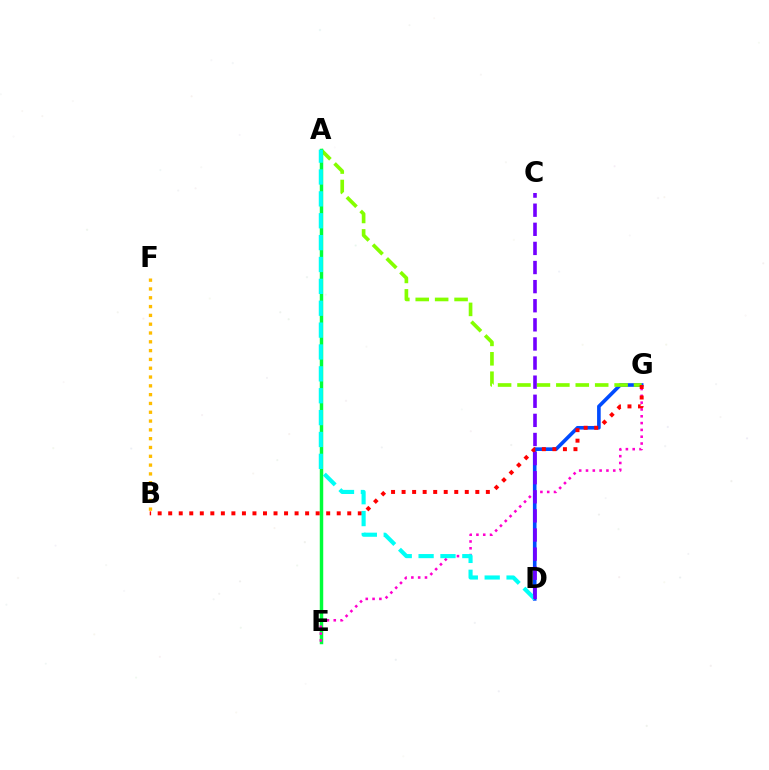{('D', 'G'): [{'color': '#004bff', 'line_style': 'solid', 'thickness': 2.61}], ('A', 'G'): [{'color': '#84ff00', 'line_style': 'dashed', 'thickness': 2.64}], ('A', 'E'): [{'color': '#00ff39', 'line_style': 'solid', 'thickness': 2.49}], ('B', 'F'): [{'color': '#ffbd00', 'line_style': 'dotted', 'thickness': 2.39}], ('E', 'G'): [{'color': '#ff00cf', 'line_style': 'dotted', 'thickness': 1.85}], ('B', 'G'): [{'color': '#ff0000', 'line_style': 'dotted', 'thickness': 2.86}], ('A', 'D'): [{'color': '#00fff6', 'line_style': 'dashed', 'thickness': 2.97}], ('C', 'D'): [{'color': '#7200ff', 'line_style': 'dashed', 'thickness': 2.6}]}